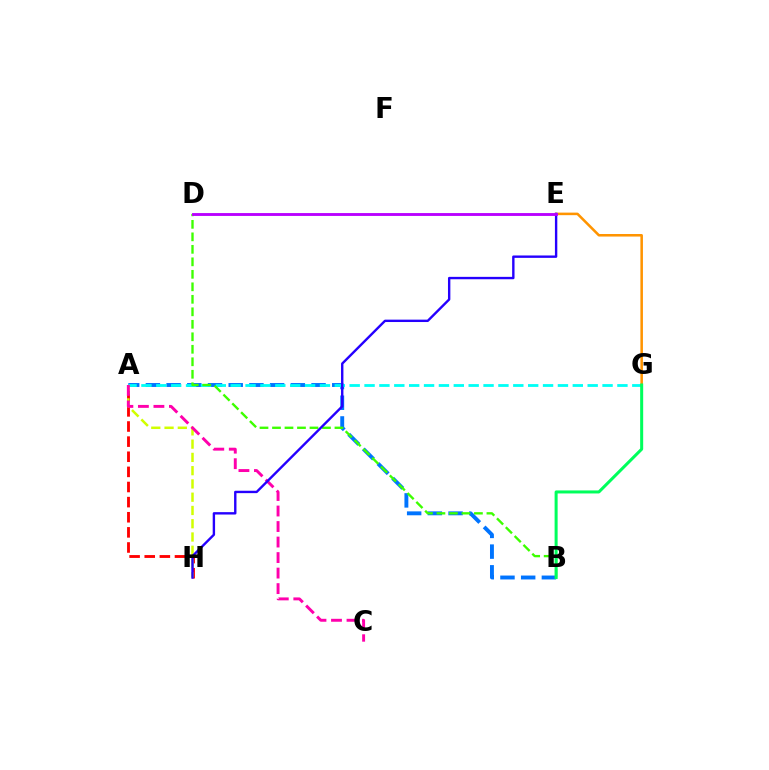{('A', 'B'): [{'color': '#0074ff', 'line_style': 'dashed', 'thickness': 2.81}], ('A', 'G'): [{'color': '#00fff6', 'line_style': 'dashed', 'thickness': 2.02}], ('A', 'H'): [{'color': '#ff0000', 'line_style': 'dashed', 'thickness': 2.05}, {'color': '#d1ff00', 'line_style': 'dashed', 'thickness': 1.8}], ('B', 'D'): [{'color': '#3dff00', 'line_style': 'dashed', 'thickness': 1.7}], ('E', 'G'): [{'color': '#ff9400', 'line_style': 'solid', 'thickness': 1.83}], ('B', 'G'): [{'color': '#00ff5c', 'line_style': 'solid', 'thickness': 2.18}], ('A', 'C'): [{'color': '#ff00ac', 'line_style': 'dashed', 'thickness': 2.11}], ('E', 'H'): [{'color': '#2500ff', 'line_style': 'solid', 'thickness': 1.72}], ('D', 'E'): [{'color': '#b900ff', 'line_style': 'solid', 'thickness': 2.06}]}